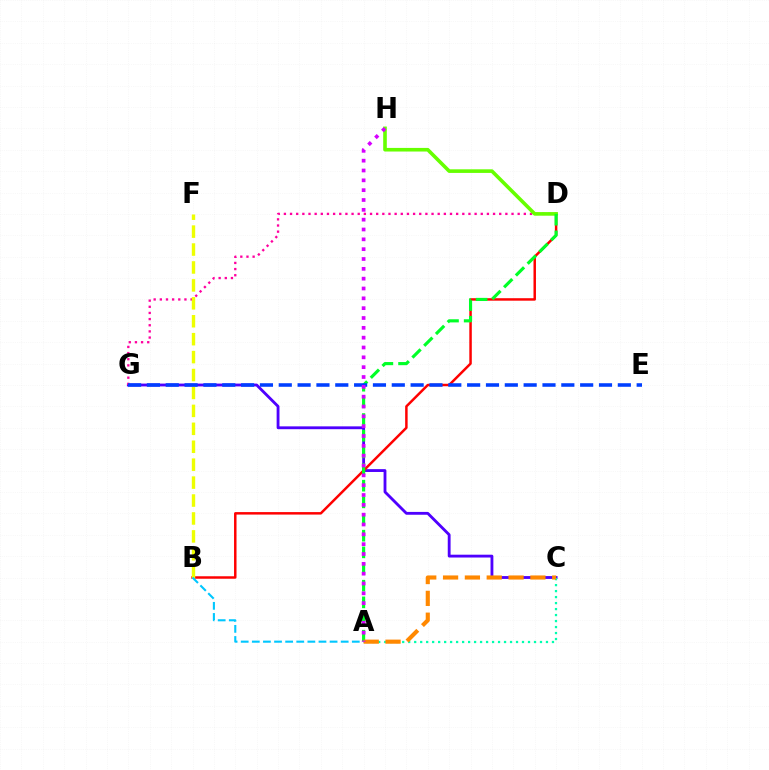{('C', 'G'): [{'color': '#4f00ff', 'line_style': 'solid', 'thickness': 2.04}], ('D', 'G'): [{'color': '#ff00a0', 'line_style': 'dotted', 'thickness': 1.67}], ('B', 'D'): [{'color': '#ff0000', 'line_style': 'solid', 'thickness': 1.78}], ('D', 'H'): [{'color': '#66ff00', 'line_style': 'solid', 'thickness': 2.6}], ('A', 'C'): [{'color': '#00ffaf', 'line_style': 'dotted', 'thickness': 1.63}, {'color': '#ff8800', 'line_style': 'dashed', 'thickness': 2.97}], ('A', 'D'): [{'color': '#00ff27', 'line_style': 'dashed', 'thickness': 2.26}], ('B', 'F'): [{'color': '#eeff00', 'line_style': 'dashed', 'thickness': 2.44}], ('A', 'B'): [{'color': '#00c7ff', 'line_style': 'dashed', 'thickness': 1.51}], ('E', 'G'): [{'color': '#003fff', 'line_style': 'dashed', 'thickness': 2.56}], ('A', 'H'): [{'color': '#d600ff', 'line_style': 'dotted', 'thickness': 2.67}]}